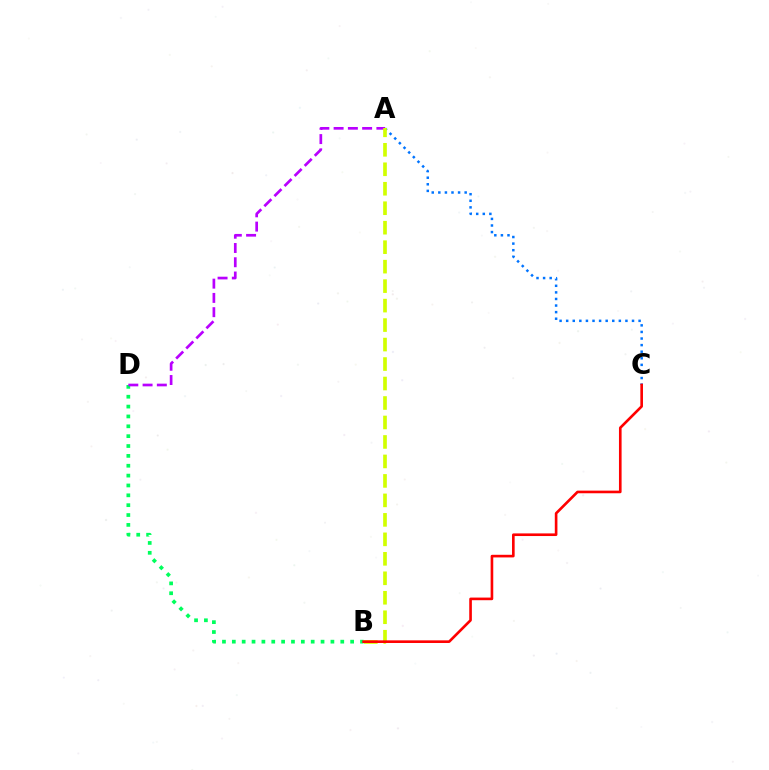{('A', 'C'): [{'color': '#0074ff', 'line_style': 'dotted', 'thickness': 1.79}], ('B', 'D'): [{'color': '#00ff5c', 'line_style': 'dotted', 'thickness': 2.68}], ('A', 'D'): [{'color': '#b900ff', 'line_style': 'dashed', 'thickness': 1.94}], ('A', 'B'): [{'color': '#d1ff00', 'line_style': 'dashed', 'thickness': 2.65}], ('B', 'C'): [{'color': '#ff0000', 'line_style': 'solid', 'thickness': 1.9}]}